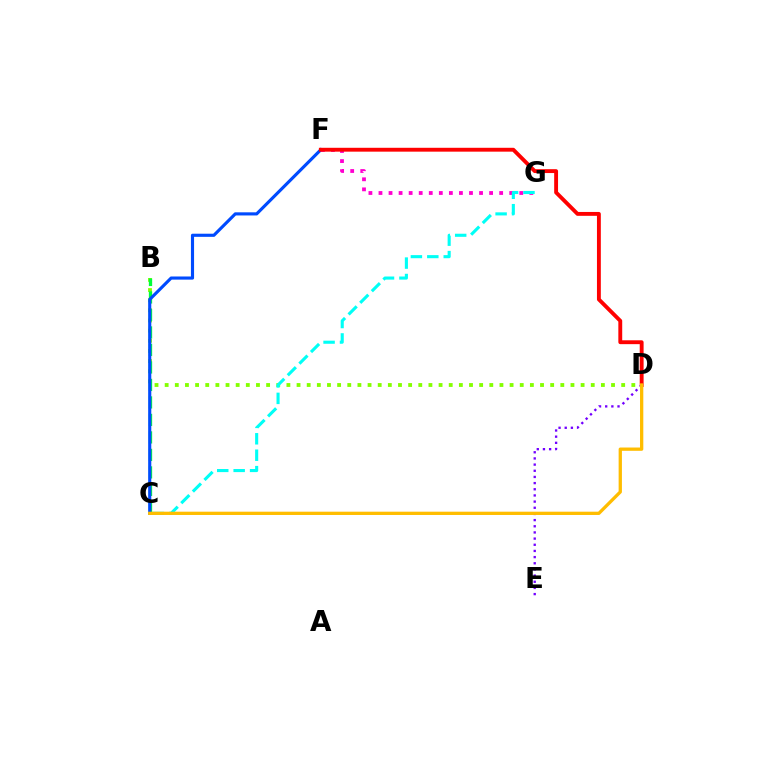{('B', 'D'): [{'color': '#84ff00', 'line_style': 'dotted', 'thickness': 2.76}], ('B', 'C'): [{'color': '#00ff39', 'line_style': 'dashed', 'thickness': 2.38}], ('C', 'F'): [{'color': '#004bff', 'line_style': 'solid', 'thickness': 2.26}], ('F', 'G'): [{'color': '#ff00cf', 'line_style': 'dotted', 'thickness': 2.73}], ('C', 'G'): [{'color': '#00fff6', 'line_style': 'dashed', 'thickness': 2.23}], ('D', 'F'): [{'color': '#ff0000', 'line_style': 'solid', 'thickness': 2.79}], ('D', 'E'): [{'color': '#7200ff', 'line_style': 'dotted', 'thickness': 1.68}], ('C', 'D'): [{'color': '#ffbd00', 'line_style': 'solid', 'thickness': 2.37}]}